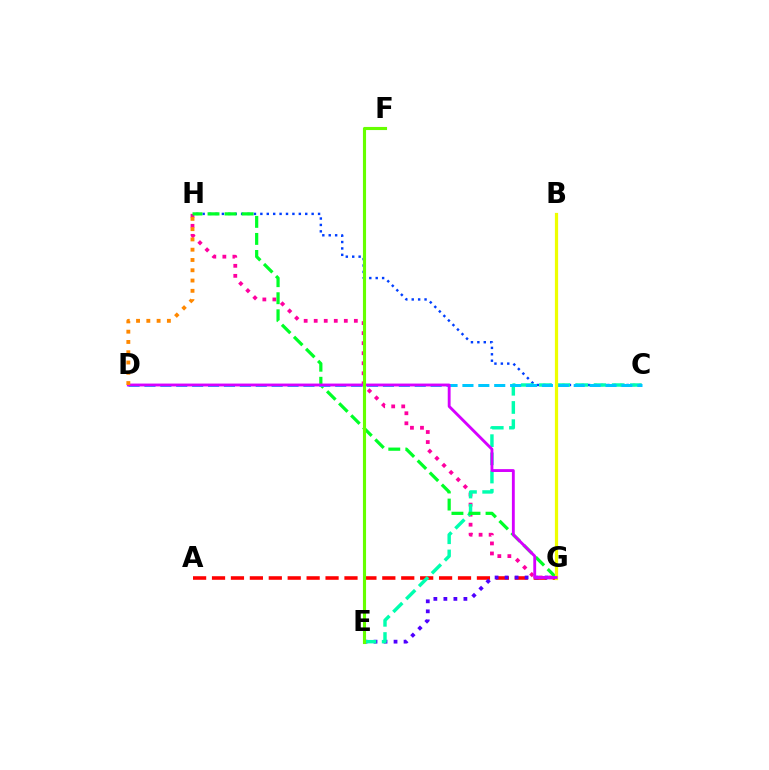{('A', 'G'): [{'color': '#ff0000', 'line_style': 'dashed', 'thickness': 2.57}], ('E', 'G'): [{'color': '#4f00ff', 'line_style': 'dotted', 'thickness': 2.72}], ('G', 'H'): [{'color': '#ff00a0', 'line_style': 'dotted', 'thickness': 2.73}, {'color': '#00ff27', 'line_style': 'dashed', 'thickness': 2.32}], ('C', 'H'): [{'color': '#003fff', 'line_style': 'dotted', 'thickness': 1.74}], ('C', 'E'): [{'color': '#00ffaf', 'line_style': 'dashed', 'thickness': 2.47}], ('C', 'D'): [{'color': '#00c7ff', 'line_style': 'dashed', 'thickness': 2.16}], ('B', 'G'): [{'color': '#eeff00', 'line_style': 'solid', 'thickness': 2.32}], ('D', 'G'): [{'color': '#d600ff', 'line_style': 'solid', 'thickness': 2.06}], ('E', 'F'): [{'color': '#66ff00', 'line_style': 'solid', 'thickness': 2.25}], ('D', 'H'): [{'color': '#ff8800', 'line_style': 'dotted', 'thickness': 2.79}]}